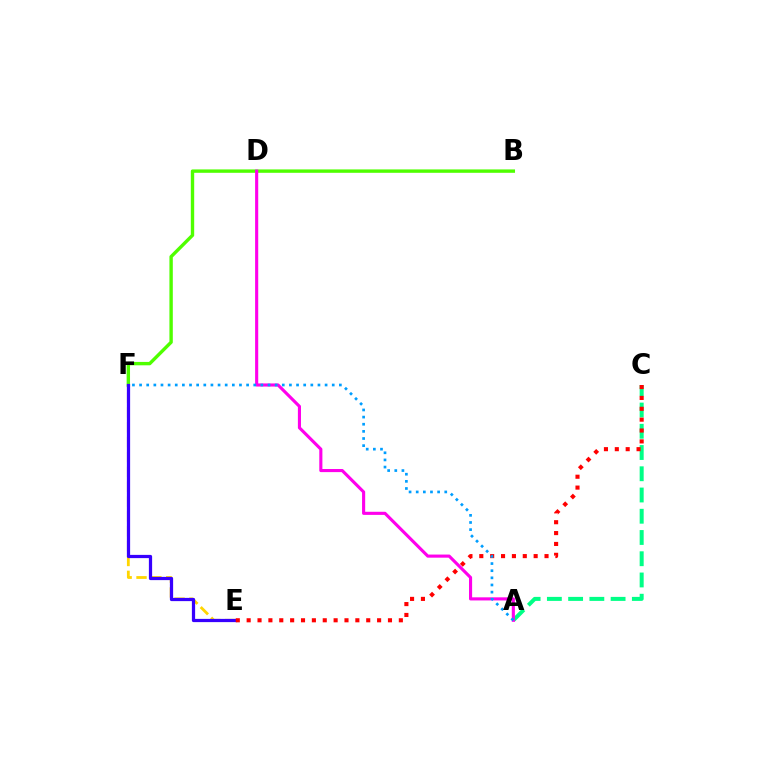{('E', 'F'): [{'color': '#ffd500', 'line_style': 'dashed', 'thickness': 2.02}, {'color': '#3700ff', 'line_style': 'solid', 'thickness': 2.33}], ('B', 'F'): [{'color': '#4fff00', 'line_style': 'solid', 'thickness': 2.44}], ('A', 'C'): [{'color': '#00ff86', 'line_style': 'dashed', 'thickness': 2.89}], ('C', 'E'): [{'color': '#ff0000', 'line_style': 'dotted', 'thickness': 2.95}], ('A', 'D'): [{'color': '#ff00ed', 'line_style': 'solid', 'thickness': 2.24}], ('A', 'F'): [{'color': '#009eff', 'line_style': 'dotted', 'thickness': 1.94}]}